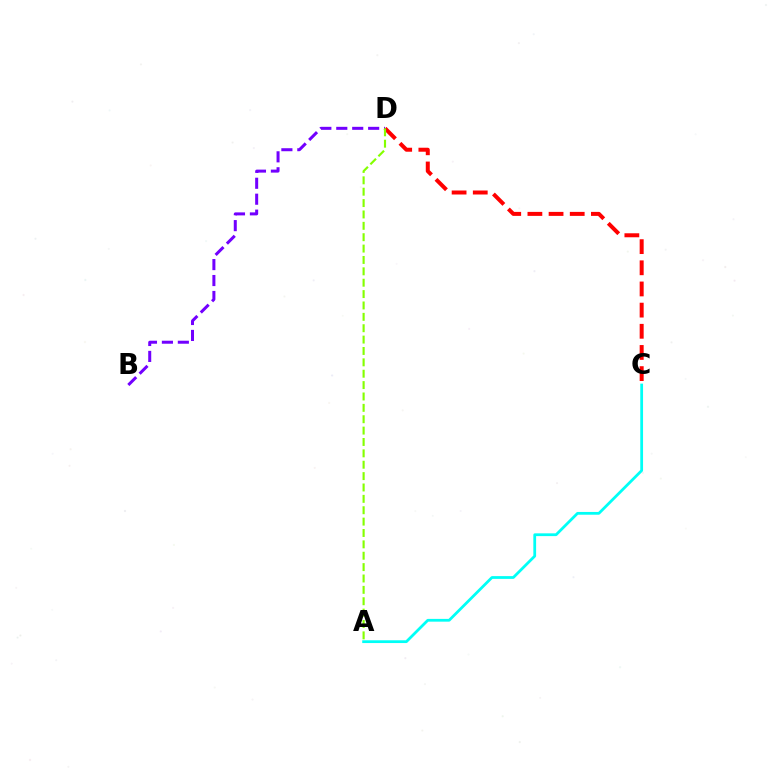{('B', 'D'): [{'color': '#7200ff', 'line_style': 'dashed', 'thickness': 2.17}], ('C', 'D'): [{'color': '#ff0000', 'line_style': 'dashed', 'thickness': 2.88}], ('A', 'C'): [{'color': '#00fff6', 'line_style': 'solid', 'thickness': 2.0}], ('A', 'D'): [{'color': '#84ff00', 'line_style': 'dashed', 'thickness': 1.55}]}